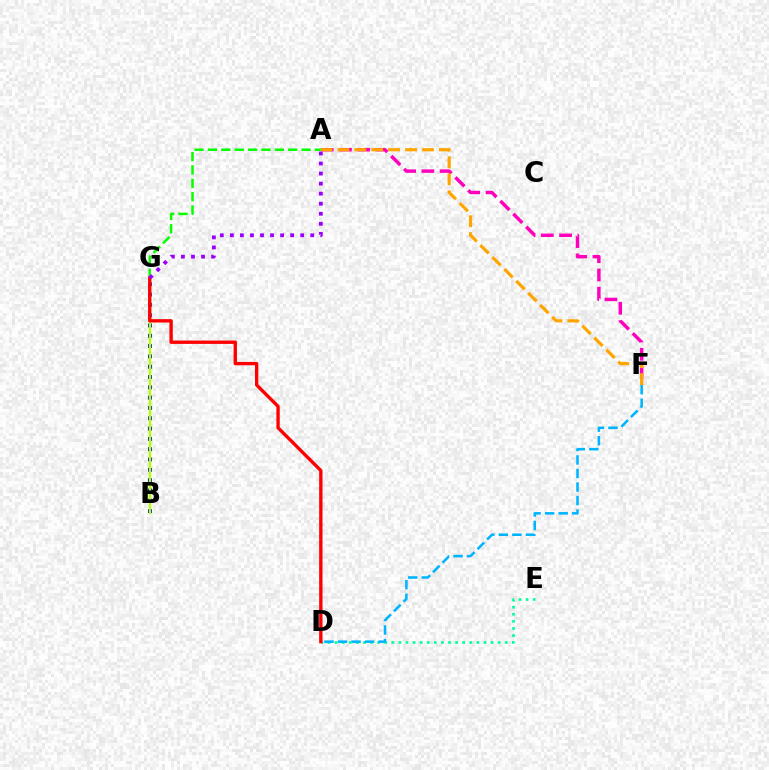{('B', 'G'): [{'color': '#0010ff', 'line_style': 'dotted', 'thickness': 2.8}, {'color': '#b3ff00', 'line_style': 'solid', 'thickness': 1.68}], ('A', 'F'): [{'color': '#ff00bd', 'line_style': 'dashed', 'thickness': 2.48}, {'color': '#ffa500', 'line_style': 'dashed', 'thickness': 2.3}], ('D', 'E'): [{'color': '#00ff9d', 'line_style': 'dotted', 'thickness': 1.93}], ('A', 'G'): [{'color': '#08ff00', 'line_style': 'dashed', 'thickness': 1.82}, {'color': '#9b00ff', 'line_style': 'dotted', 'thickness': 2.73}], ('D', 'G'): [{'color': '#ff0000', 'line_style': 'solid', 'thickness': 2.42}], ('D', 'F'): [{'color': '#00b5ff', 'line_style': 'dashed', 'thickness': 1.84}]}